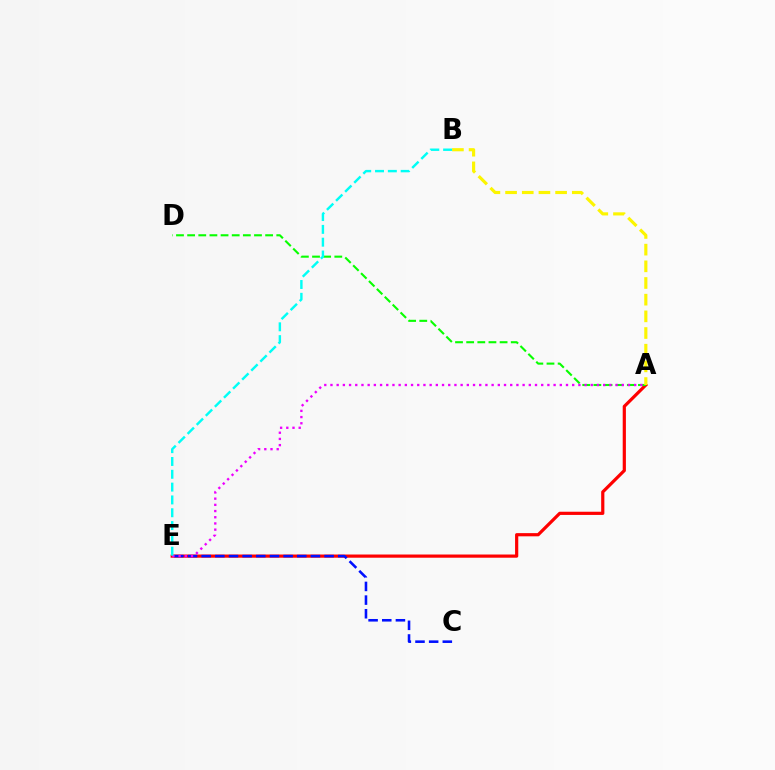{('A', 'E'): [{'color': '#ff0000', 'line_style': 'solid', 'thickness': 2.3}, {'color': '#ee00ff', 'line_style': 'dotted', 'thickness': 1.68}], ('A', 'D'): [{'color': '#08ff00', 'line_style': 'dashed', 'thickness': 1.51}], ('C', 'E'): [{'color': '#0010ff', 'line_style': 'dashed', 'thickness': 1.86}], ('A', 'B'): [{'color': '#fcf500', 'line_style': 'dashed', 'thickness': 2.27}], ('B', 'E'): [{'color': '#00fff6', 'line_style': 'dashed', 'thickness': 1.74}]}